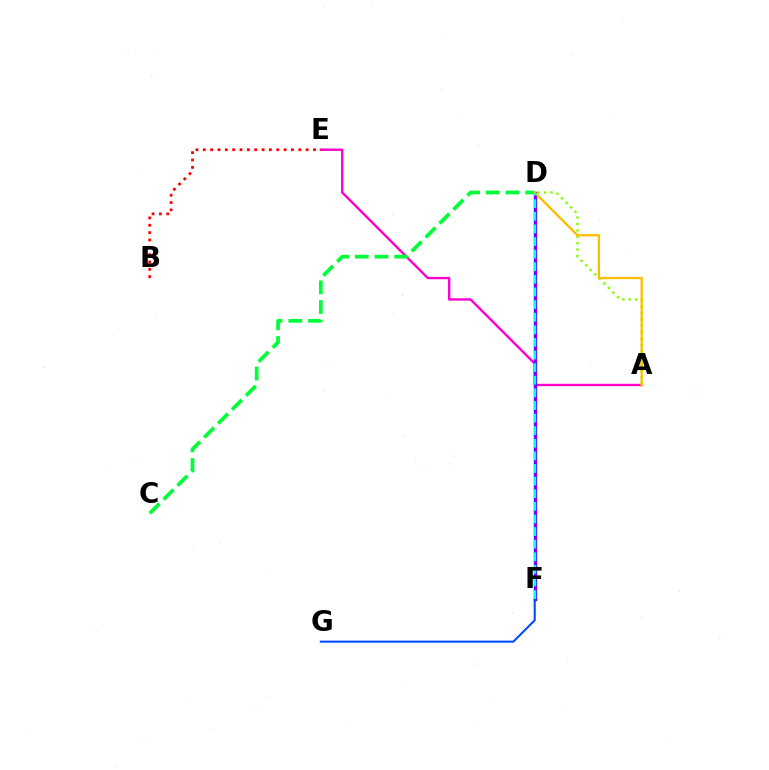{('A', 'E'): [{'color': '#ff00cf', 'line_style': 'solid', 'thickness': 1.72}], ('A', 'D'): [{'color': '#84ff00', 'line_style': 'dotted', 'thickness': 1.74}, {'color': '#ffbd00', 'line_style': 'solid', 'thickness': 1.64}], ('D', 'F'): [{'color': '#7200ff', 'line_style': 'solid', 'thickness': 2.44}, {'color': '#00fff6', 'line_style': 'dashed', 'thickness': 1.71}], ('C', 'D'): [{'color': '#00ff39', 'line_style': 'dashed', 'thickness': 2.68}], ('F', 'G'): [{'color': '#004bff', 'line_style': 'solid', 'thickness': 1.51}], ('B', 'E'): [{'color': '#ff0000', 'line_style': 'dotted', 'thickness': 2.0}]}